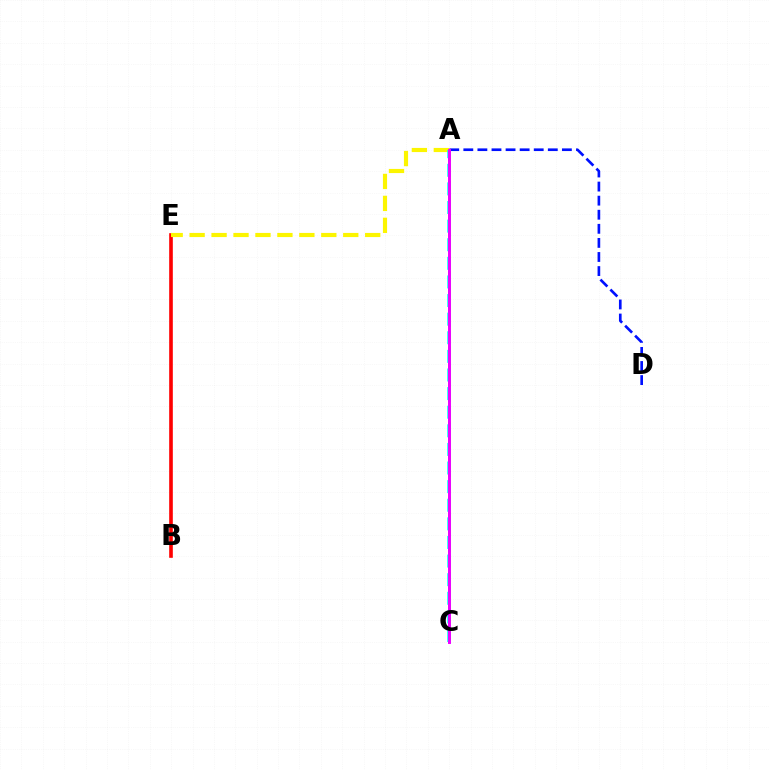{('B', 'E'): [{'color': '#ff0000', 'line_style': 'solid', 'thickness': 2.61}], ('A', 'D'): [{'color': '#0010ff', 'line_style': 'dashed', 'thickness': 1.91}], ('A', 'C'): [{'color': '#08ff00', 'line_style': 'dashed', 'thickness': 2.04}, {'color': '#00fff6', 'line_style': 'dashed', 'thickness': 2.53}, {'color': '#ee00ff', 'line_style': 'solid', 'thickness': 2.12}], ('A', 'E'): [{'color': '#fcf500', 'line_style': 'dashed', 'thickness': 2.98}]}